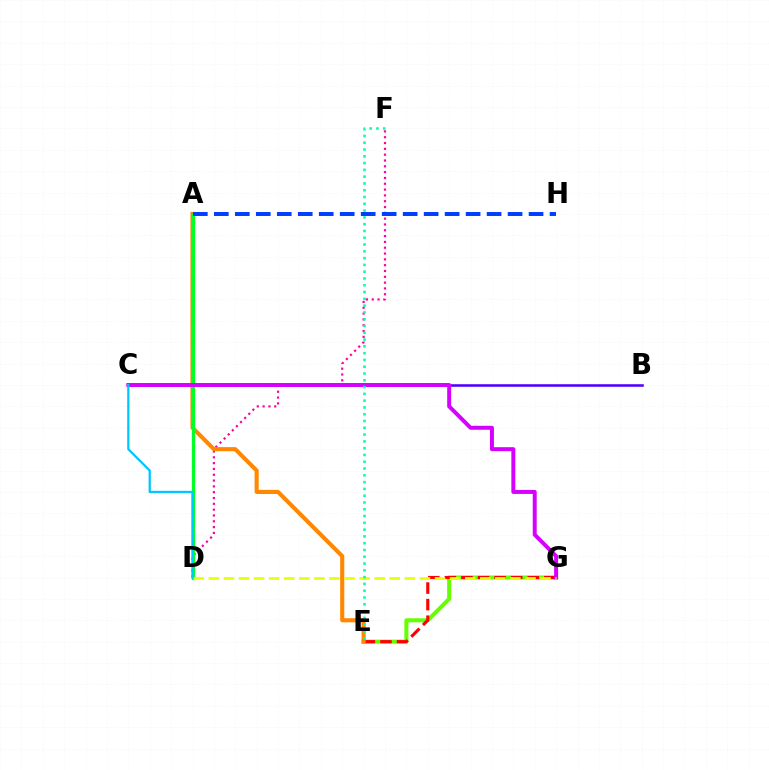{('E', 'G'): [{'color': '#66ff00', 'line_style': 'solid', 'thickness': 2.92}, {'color': '#ff0000', 'line_style': 'dashed', 'thickness': 2.25}], ('B', 'C'): [{'color': '#4f00ff', 'line_style': 'solid', 'thickness': 1.84}], ('D', 'F'): [{'color': '#ff00a0', 'line_style': 'dotted', 'thickness': 1.58}], ('A', 'E'): [{'color': '#ff8800', 'line_style': 'solid', 'thickness': 2.96}], ('A', 'D'): [{'color': '#00ff27', 'line_style': 'solid', 'thickness': 2.36}], ('C', 'G'): [{'color': '#d600ff', 'line_style': 'solid', 'thickness': 2.85}], ('D', 'G'): [{'color': '#eeff00', 'line_style': 'dashed', 'thickness': 2.05}], ('C', 'D'): [{'color': '#00c7ff', 'line_style': 'solid', 'thickness': 1.64}], ('E', 'F'): [{'color': '#00ffaf', 'line_style': 'dotted', 'thickness': 1.84}], ('A', 'H'): [{'color': '#003fff', 'line_style': 'dashed', 'thickness': 2.85}]}